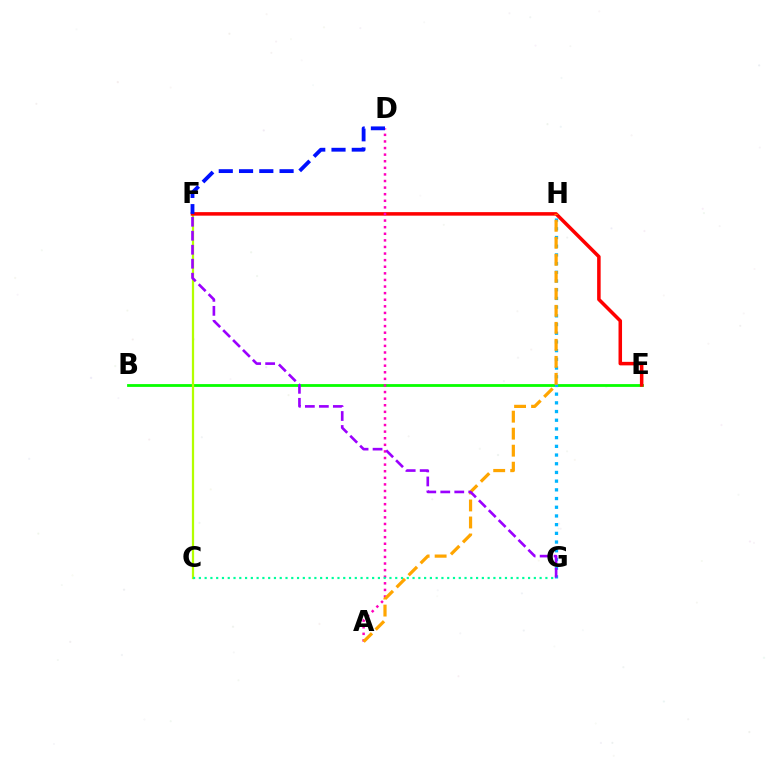{('B', 'E'): [{'color': '#08ff00', 'line_style': 'solid', 'thickness': 2.01}], ('C', 'F'): [{'color': '#b3ff00', 'line_style': 'solid', 'thickness': 1.61}], ('E', 'F'): [{'color': '#ff0000', 'line_style': 'solid', 'thickness': 2.54}], ('A', 'D'): [{'color': '#ff00bd', 'line_style': 'dotted', 'thickness': 1.79}], ('G', 'H'): [{'color': '#00b5ff', 'line_style': 'dotted', 'thickness': 2.36}], ('D', 'F'): [{'color': '#0010ff', 'line_style': 'dashed', 'thickness': 2.75}], ('A', 'H'): [{'color': '#ffa500', 'line_style': 'dashed', 'thickness': 2.31}], ('F', 'G'): [{'color': '#9b00ff', 'line_style': 'dashed', 'thickness': 1.9}], ('C', 'G'): [{'color': '#00ff9d', 'line_style': 'dotted', 'thickness': 1.57}]}